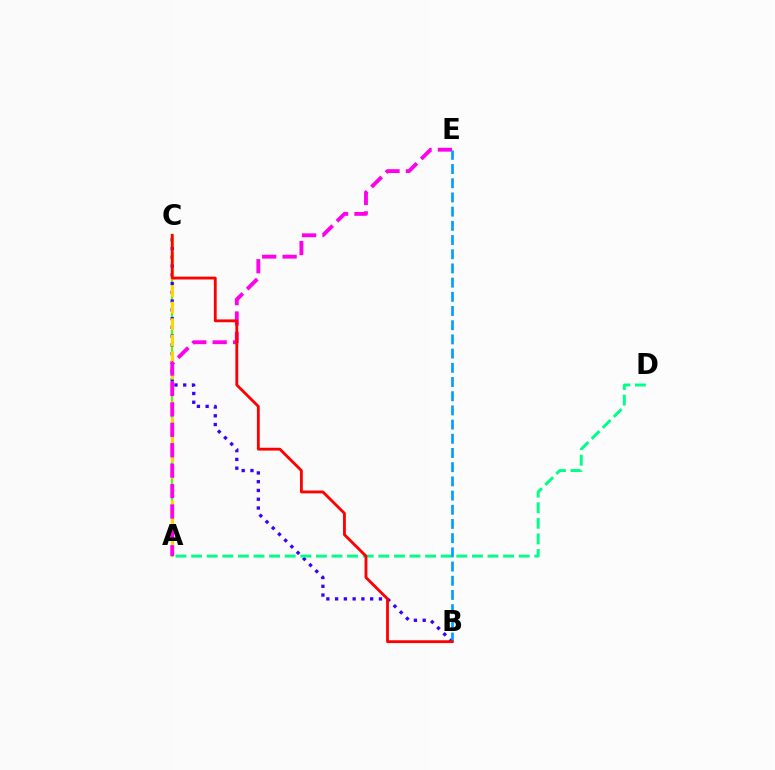{('A', 'C'): [{'color': '#4fff00', 'line_style': 'solid', 'thickness': 1.53}, {'color': '#ffd500', 'line_style': 'dashed', 'thickness': 2.25}], ('B', 'C'): [{'color': '#3700ff', 'line_style': 'dotted', 'thickness': 2.38}, {'color': '#ff0000', 'line_style': 'solid', 'thickness': 2.03}], ('A', 'E'): [{'color': '#ff00ed', 'line_style': 'dashed', 'thickness': 2.77}], ('A', 'D'): [{'color': '#00ff86', 'line_style': 'dashed', 'thickness': 2.12}], ('B', 'E'): [{'color': '#009eff', 'line_style': 'dashed', 'thickness': 1.93}]}